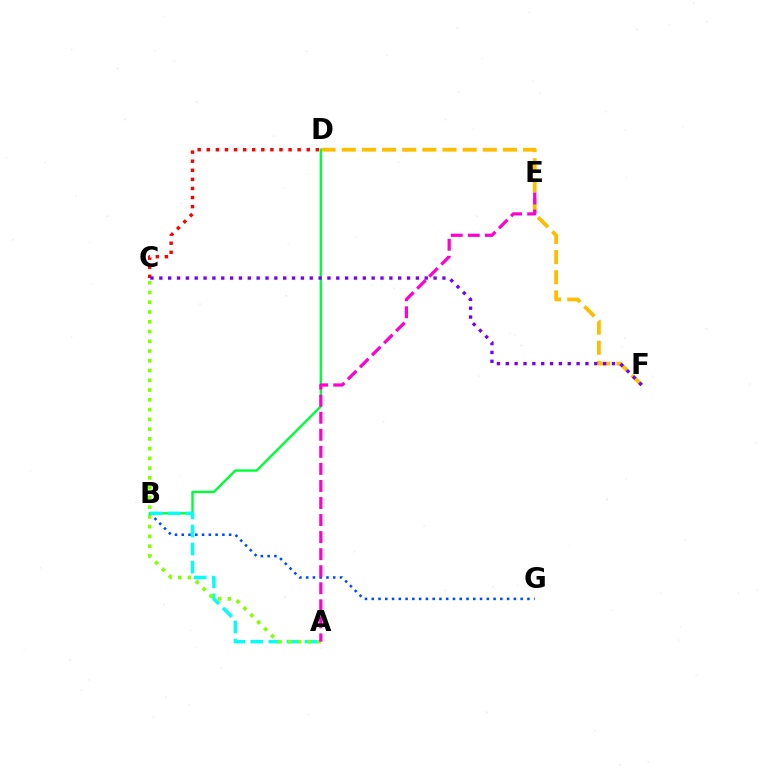{('B', 'G'): [{'color': '#004bff', 'line_style': 'dotted', 'thickness': 1.84}], ('D', 'F'): [{'color': '#ffbd00', 'line_style': 'dashed', 'thickness': 2.74}], ('C', 'D'): [{'color': '#ff0000', 'line_style': 'dotted', 'thickness': 2.47}], ('B', 'D'): [{'color': '#00ff39', 'line_style': 'solid', 'thickness': 1.74}], ('A', 'B'): [{'color': '#00fff6', 'line_style': 'dashed', 'thickness': 2.45}], ('A', 'C'): [{'color': '#84ff00', 'line_style': 'dotted', 'thickness': 2.65}], ('C', 'F'): [{'color': '#7200ff', 'line_style': 'dotted', 'thickness': 2.4}], ('A', 'E'): [{'color': '#ff00cf', 'line_style': 'dashed', 'thickness': 2.32}]}